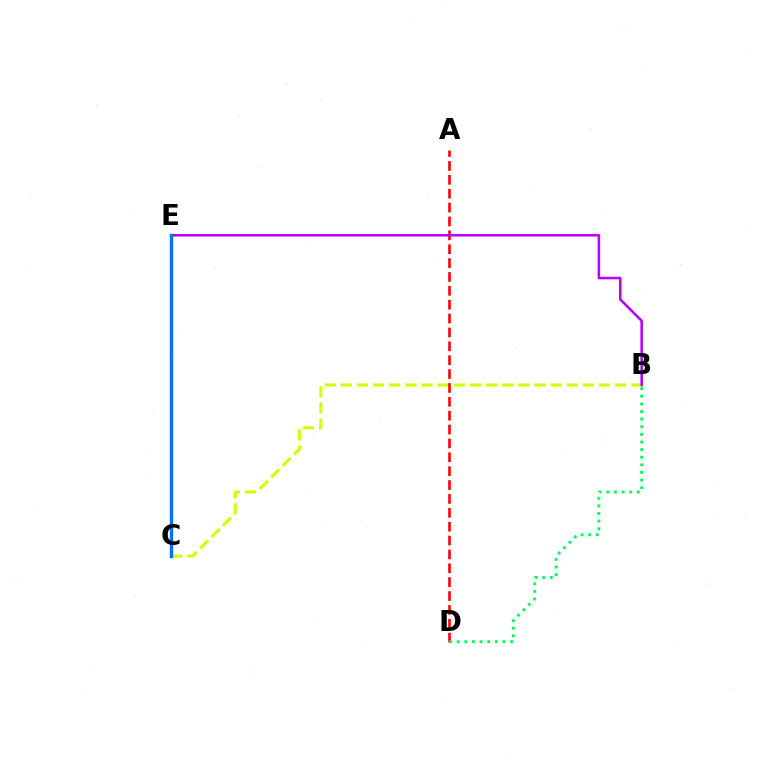{('B', 'C'): [{'color': '#d1ff00', 'line_style': 'dashed', 'thickness': 2.19}], ('A', 'D'): [{'color': '#ff0000', 'line_style': 'dashed', 'thickness': 1.88}], ('B', 'D'): [{'color': '#00ff5c', 'line_style': 'dotted', 'thickness': 2.07}], ('B', 'E'): [{'color': '#b900ff', 'line_style': 'solid', 'thickness': 1.84}], ('C', 'E'): [{'color': '#0074ff', 'line_style': 'solid', 'thickness': 2.44}]}